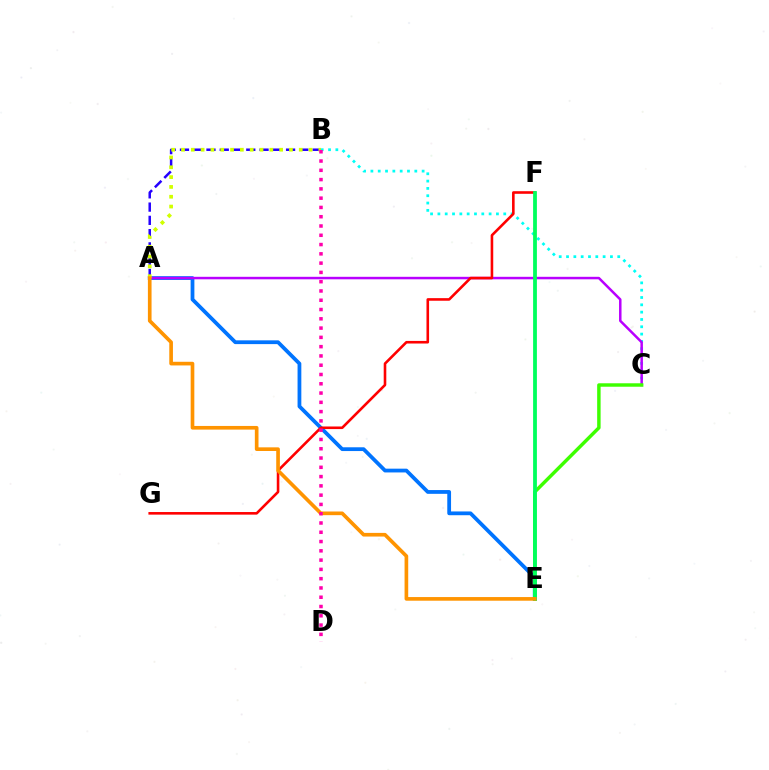{('A', 'B'): [{'color': '#2500ff', 'line_style': 'dashed', 'thickness': 1.8}, {'color': '#d1ff00', 'line_style': 'dotted', 'thickness': 2.67}], ('B', 'C'): [{'color': '#00fff6', 'line_style': 'dotted', 'thickness': 1.99}], ('A', 'E'): [{'color': '#0074ff', 'line_style': 'solid', 'thickness': 2.72}, {'color': '#ff9400', 'line_style': 'solid', 'thickness': 2.63}], ('A', 'C'): [{'color': '#b900ff', 'line_style': 'solid', 'thickness': 1.8}], ('C', 'E'): [{'color': '#3dff00', 'line_style': 'solid', 'thickness': 2.48}], ('F', 'G'): [{'color': '#ff0000', 'line_style': 'solid', 'thickness': 1.87}], ('E', 'F'): [{'color': '#00ff5c', 'line_style': 'solid', 'thickness': 2.73}], ('B', 'D'): [{'color': '#ff00ac', 'line_style': 'dotted', 'thickness': 2.52}]}